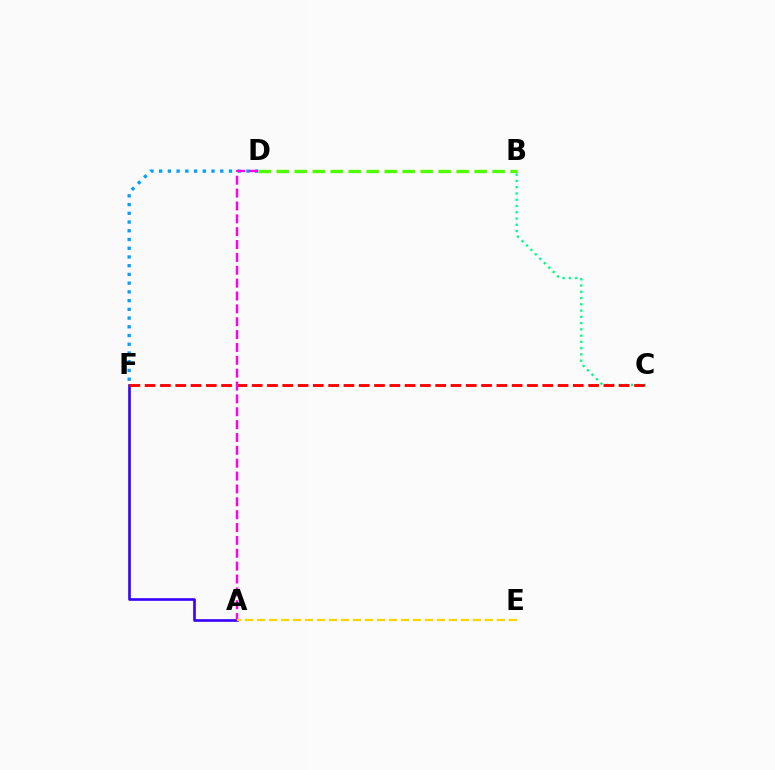{('B', 'C'): [{'color': '#00ff86', 'line_style': 'dotted', 'thickness': 1.7}], ('B', 'D'): [{'color': '#4fff00', 'line_style': 'dashed', 'thickness': 2.44}], ('D', 'F'): [{'color': '#009eff', 'line_style': 'dotted', 'thickness': 2.37}], ('A', 'F'): [{'color': '#3700ff', 'line_style': 'solid', 'thickness': 1.9}], ('C', 'F'): [{'color': '#ff0000', 'line_style': 'dashed', 'thickness': 2.08}], ('A', 'D'): [{'color': '#ff00ed', 'line_style': 'dashed', 'thickness': 1.75}], ('A', 'E'): [{'color': '#ffd500', 'line_style': 'dashed', 'thickness': 1.63}]}